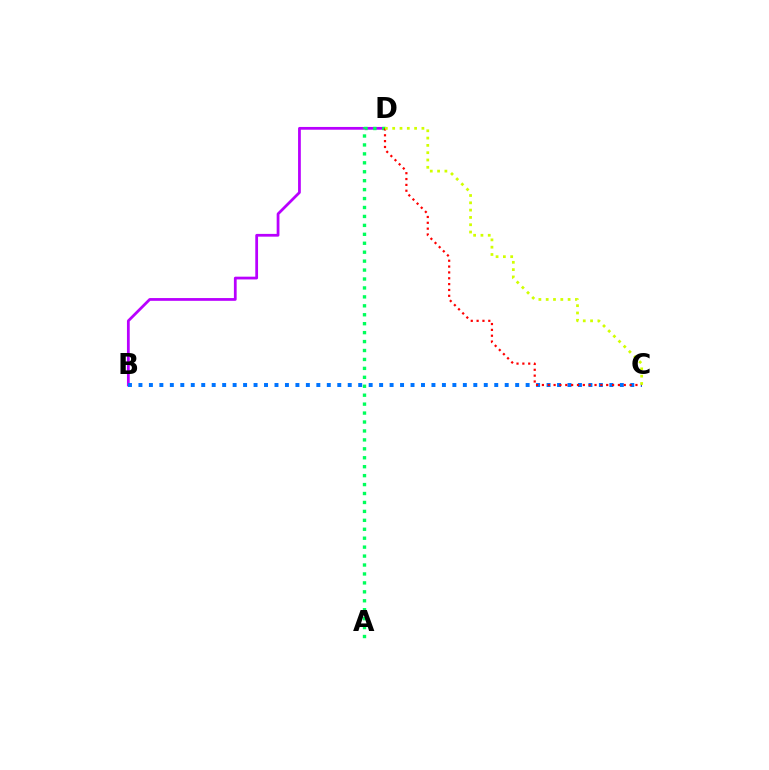{('B', 'D'): [{'color': '#b900ff', 'line_style': 'solid', 'thickness': 1.99}], ('A', 'D'): [{'color': '#00ff5c', 'line_style': 'dotted', 'thickness': 2.43}], ('B', 'C'): [{'color': '#0074ff', 'line_style': 'dotted', 'thickness': 2.84}], ('C', 'D'): [{'color': '#ff0000', 'line_style': 'dotted', 'thickness': 1.59}, {'color': '#d1ff00', 'line_style': 'dotted', 'thickness': 1.99}]}